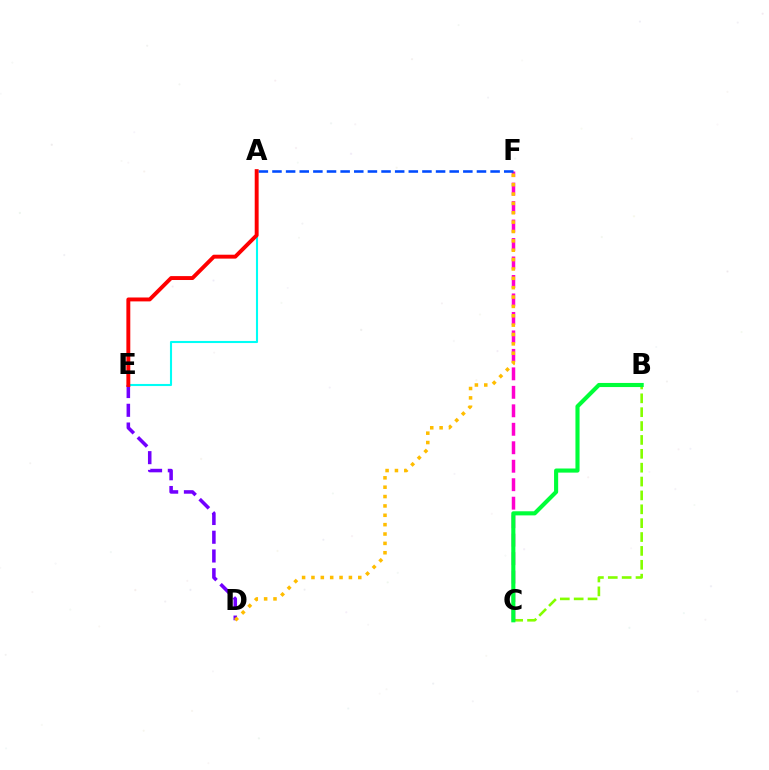{('B', 'C'): [{'color': '#84ff00', 'line_style': 'dashed', 'thickness': 1.88}, {'color': '#00ff39', 'line_style': 'solid', 'thickness': 2.96}], ('D', 'E'): [{'color': '#7200ff', 'line_style': 'dashed', 'thickness': 2.55}], ('C', 'F'): [{'color': '#ff00cf', 'line_style': 'dashed', 'thickness': 2.51}], ('D', 'F'): [{'color': '#ffbd00', 'line_style': 'dotted', 'thickness': 2.54}], ('A', 'E'): [{'color': '#00fff6', 'line_style': 'solid', 'thickness': 1.51}, {'color': '#ff0000', 'line_style': 'solid', 'thickness': 2.82}], ('A', 'F'): [{'color': '#004bff', 'line_style': 'dashed', 'thickness': 1.85}]}